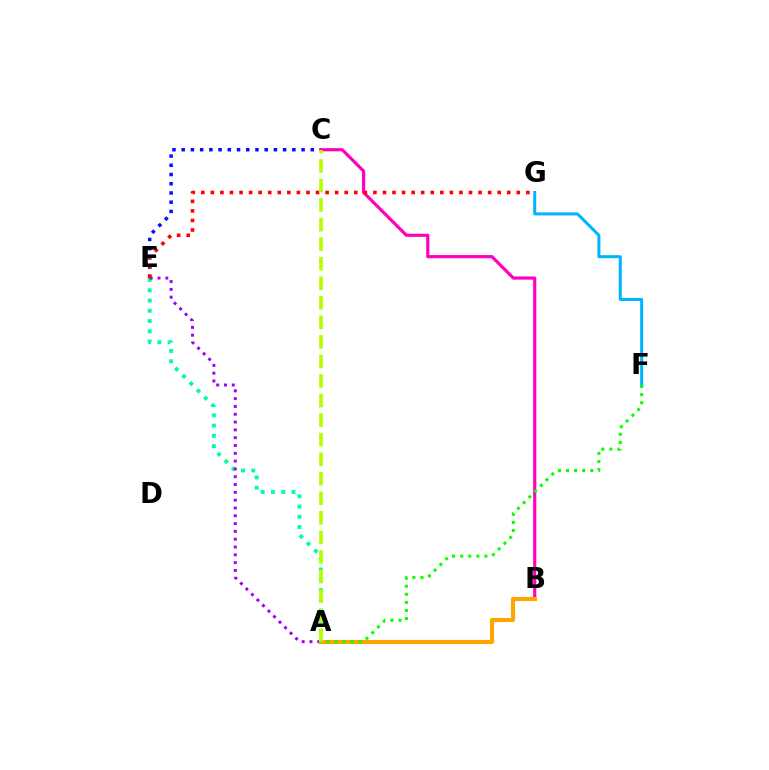{('C', 'E'): [{'color': '#0010ff', 'line_style': 'dotted', 'thickness': 2.51}], ('A', 'E'): [{'color': '#00ff9d', 'line_style': 'dotted', 'thickness': 2.79}, {'color': '#9b00ff', 'line_style': 'dotted', 'thickness': 2.12}], ('B', 'C'): [{'color': '#ff00bd', 'line_style': 'solid', 'thickness': 2.28}], ('A', 'B'): [{'color': '#ffa500', 'line_style': 'solid', 'thickness': 2.96}], ('E', 'G'): [{'color': '#ff0000', 'line_style': 'dotted', 'thickness': 2.6}], ('A', 'C'): [{'color': '#b3ff00', 'line_style': 'dashed', 'thickness': 2.66}], ('F', 'G'): [{'color': '#00b5ff', 'line_style': 'solid', 'thickness': 2.17}], ('A', 'F'): [{'color': '#08ff00', 'line_style': 'dotted', 'thickness': 2.2}]}